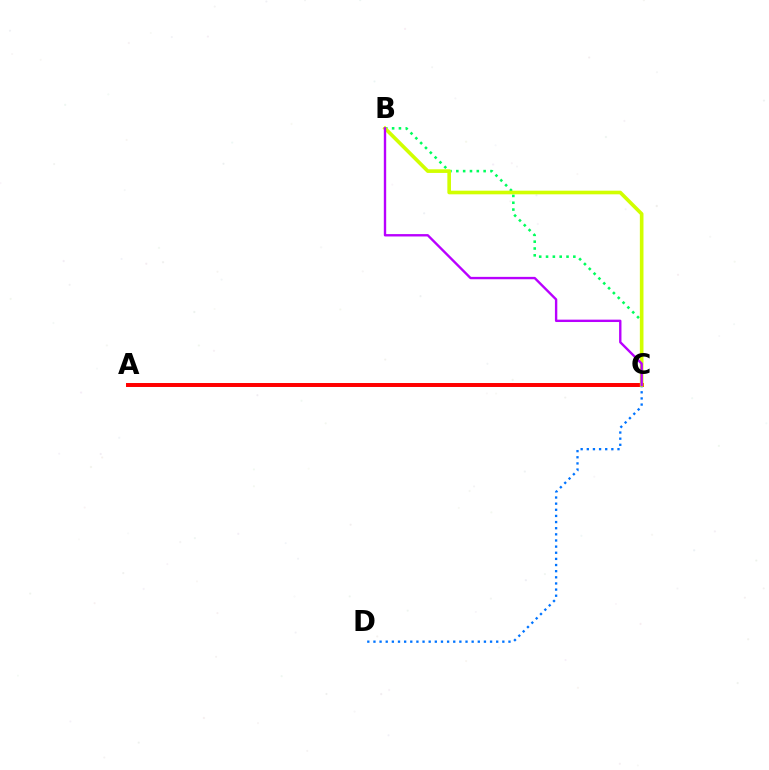{('A', 'C'): [{'color': '#ff0000', 'line_style': 'solid', 'thickness': 2.85}], ('C', 'D'): [{'color': '#0074ff', 'line_style': 'dotted', 'thickness': 1.67}], ('B', 'C'): [{'color': '#00ff5c', 'line_style': 'dotted', 'thickness': 1.86}, {'color': '#d1ff00', 'line_style': 'solid', 'thickness': 2.62}, {'color': '#b900ff', 'line_style': 'solid', 'thickness': 1.71}]}